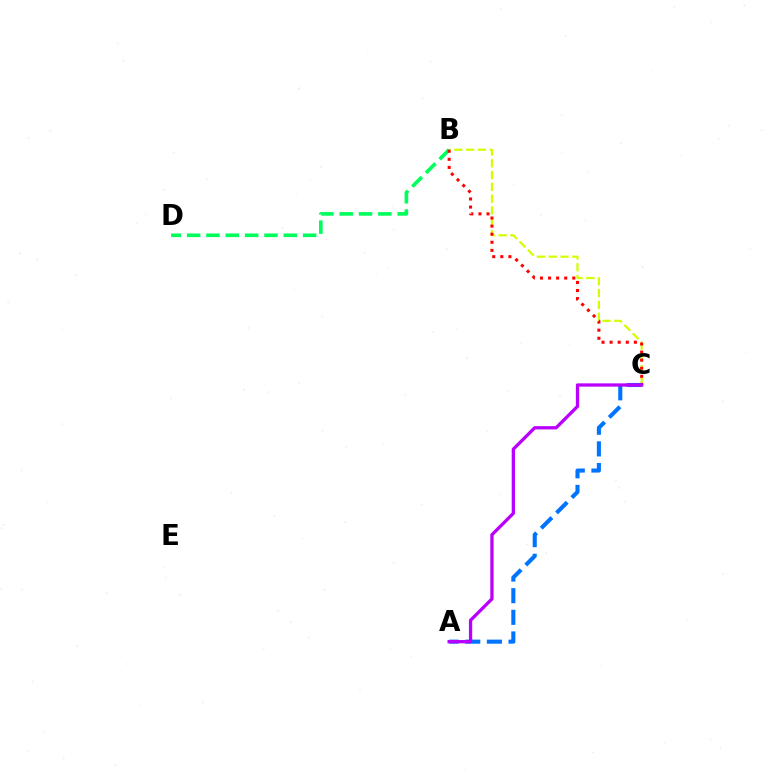{('B', 'D'): [{'color': '#00ff5c', 'line_style': 'dashed', 'thickness': 2.63}], ('B', 'C'): [{'color': '#d1ff00', 'line_style': 'dashed', 'thickness': 1.6}, {'color': '#ff0000', 'line_style': 'dotted', 'thickness': 2.2}], ('A', 'C'): [{'color': '#0074ff', 'line_style': 'dashed', 'thickness': 2.94}, {'color': '#b900ff', 'line_style': 'solid', 'thickness': 2.36}]}